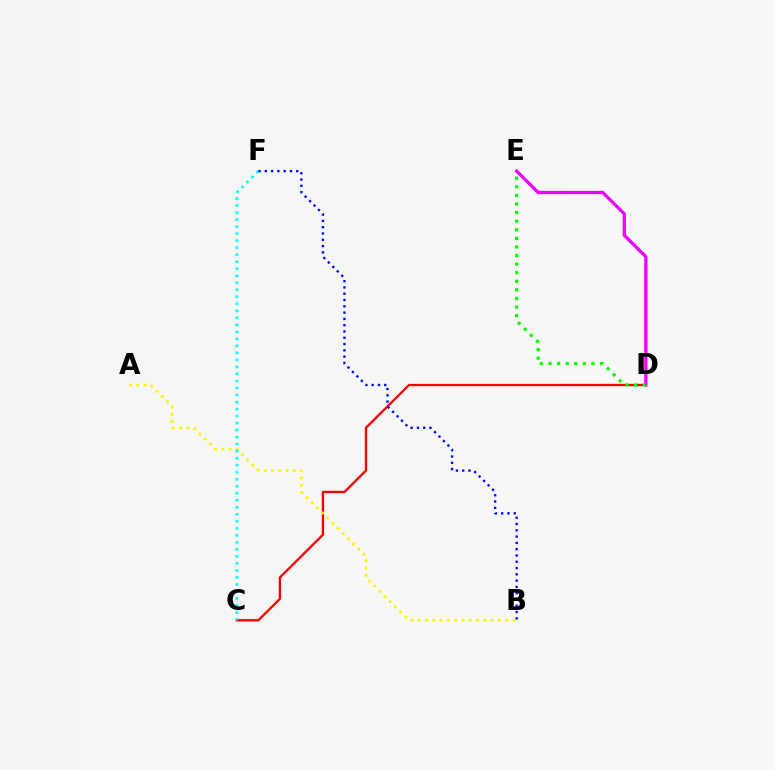{('C', 'D'): [{'color': '#ff0000', 'line_style': 'solid', 'thickness': 1.67}], ('A', 'B'): [{'color': '#fcf500', 'line_style': 'dotted', 'thickness': 1.98}], ('D', 'E'): [{'color': '#ee00ff', 'line_style': 'solid', 'thickness': 2.34}, {'color': '#08ff00', 'line_style': 'dotted', 'thickness': 2.33}], ('C', 'F'): [{'color': '#00fff6', 'line_style': 'dotted', 'thickness': 1.91}], ('B', 'F'): [{'color': '#0010ff', 'line_style': 'dotted', 'thickness': 1.71}]}